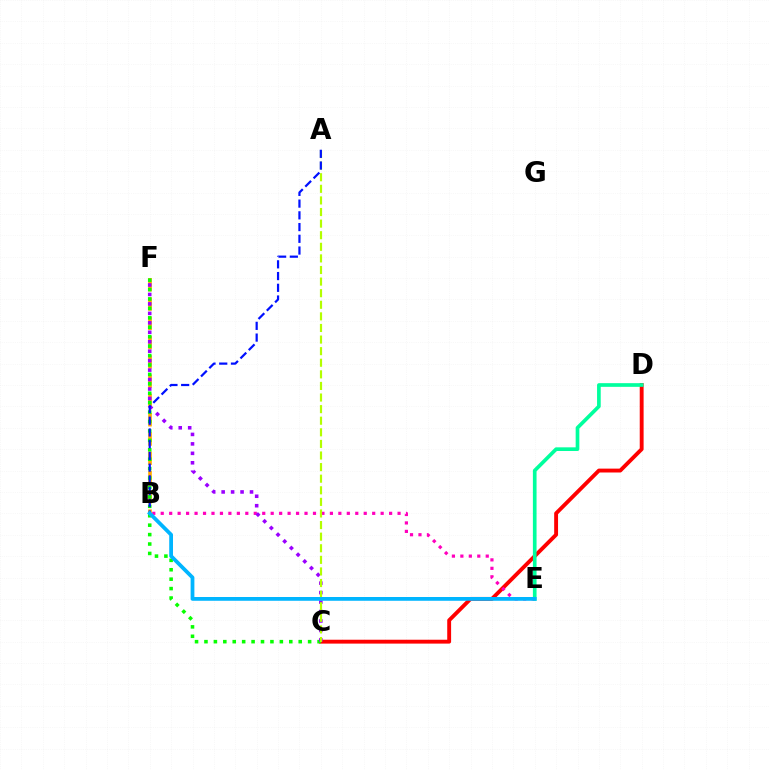{('B', 'F'): [{'color': '#ffa500', 'line_style': 'dashed', 'thickness': 2.62}], ('C', 'D'): [{'color': '#ff0000', 'line_style': 'solid', 'thickness': 2.79}], ('C', 'F'): [{'color': '#08ff00', 'line_style': 'dotted', 'thickness': 2.56}, {'color': '#9b00ff', 'line_style': 'dotted', 'thickness': 2.57}], ('B', 'E'): [{'color': '#ff00bd', 'line_style': 'dotted', 'thickness': 2.3}, {'color': '#00b5ff', 'line_style': 'solid', 'thickness': 2.72}], ('A', 'C'): [{'color': '#b3ff00', 'line_style': 'dashed', 'thickness': 1.58}], ('D', 'E'): [{'color': '#00ff9d', 'line_style': 'solid', 'thickness': 2.64}], ('A', 'B'): [{'color': '#0010ff', 'line_style': 'dashed', 'thickness': 1.59}]}